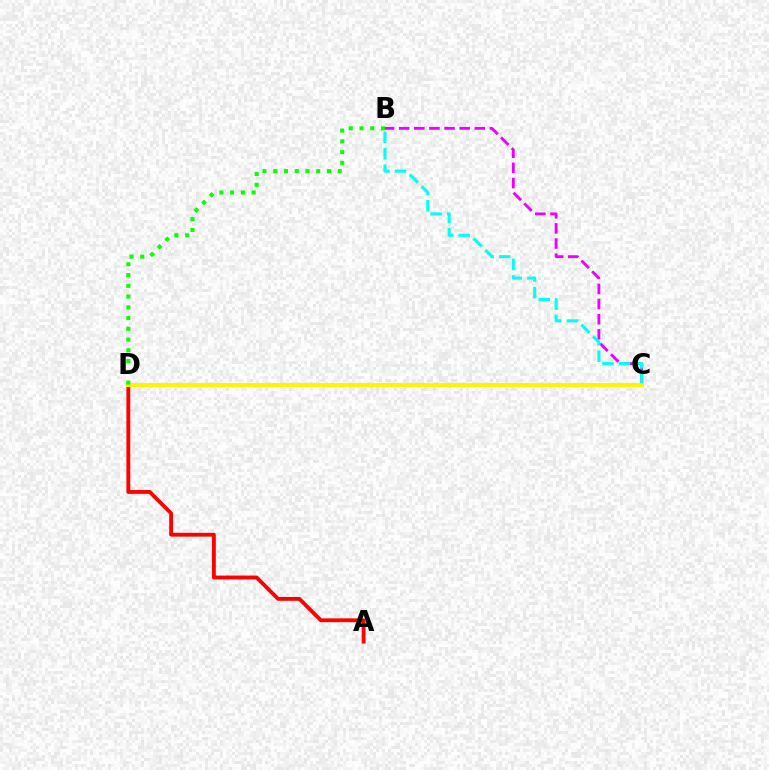{('C', 'D'): [{'color': '#0010ff', 'line_style': 'dashed', 'thickness': 1.7}, {'color': '#fcf500', 'line_style': 'solid', 'thickness': 2.88}], ('A', 'D'): [{'color': '#ff0000', 'line_style': 'solid', 'thickness': 2.77}], ('B', 'C'): [{'color': '#ee00ff', 'line_style': 'dashed', 'thickness': 2.06}, {'color': '#00fff6', 'line_style': 'dashed', 'thickness': 2.24}], ('B', 'D'): [{'color': '#08ff00', 'line_style': 'dotted', 'thickness': 2.92}]}